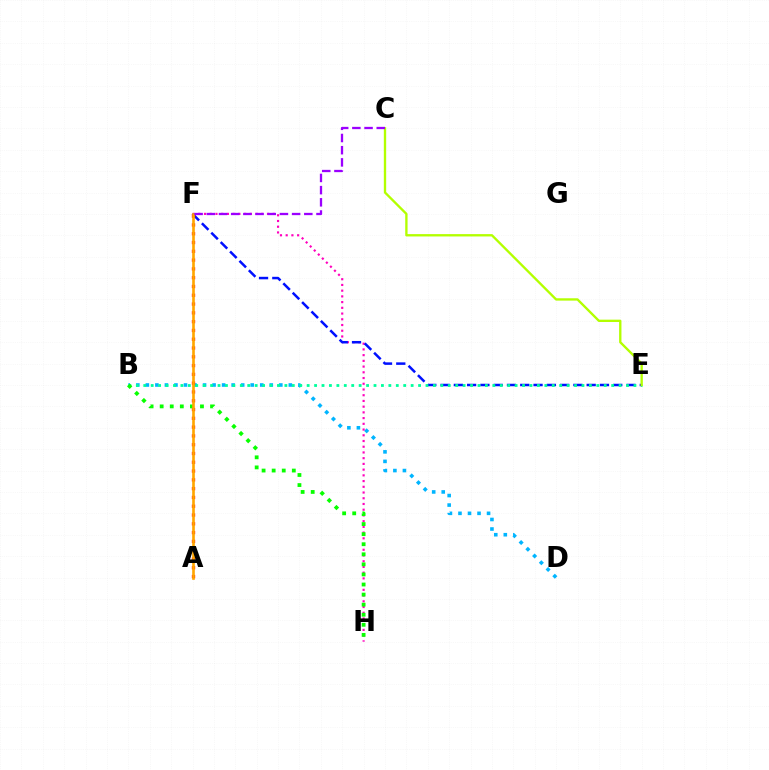{('B', 'D'): [{'color': '#00b5ff', 'line_style': 'dotted', 'thickness': 2.59}], ('F', 'H'): [{'color': '#ff00bd', 'line_style': 'dotted', 'thickness': 1.56}], ('E', 'F'): [{'color': '#0010ff', 'line_style': 'dashed', 'thickness': 1.8}], ('A', 'F'): [{'color': '#ff0000', 'line_style': 'dotted', 'thickness': 2.39}, {'color': '#ffa500', 'line_style': 'solid', 'thickness': 1.9}], ('B', 'E'): [{'color': '#00ff9d', 'line_style': 'dotted', 'thickness': 2.02}], ('B', 'H'): [{'color': '#08ff00', 'line_style': 'dotted', 'thickness': 2.74}], ('C', 'E'): [{'color': '#b3ff00', 'line_style': 'solid', 'thickness': 1.69}], ('C', 'F'): [{'color': '#9b00ff', 'line_style': 'dashed', 'thickness': 1.66}]}